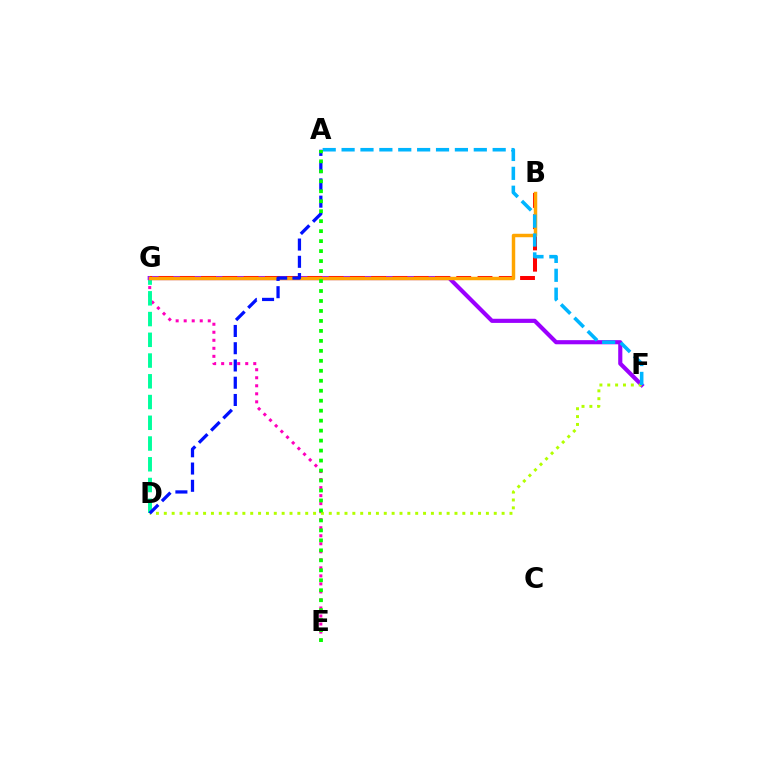{('E', 'G'): [{'color': '#ff00bd', 'line_style': 'dotted', 'thickness': 2.18}], ('D', 'G'): [{'color': '#00ff9d', 'line_style': 'dashed', 'thickness': 2.82}], ('F', 'G'): [{'color': '#9b00ff', 'line_style': 'solid', 'thickness': 2.98}], ('D', 'F'): [{'color': '#b3ff00', 'line_style': 'dotted', 'thickness': 2.13}], ('B', 'G'): [{'color': '#ff0000', 'line_style': 'dashed', 'thickness': 2.89}, {'color': '#ffa500', 'line_style': 'solid', 'thickness': 2.49}], ('A', 'F'): [{'color': '#00b5ff', 'line_style': 'dashed', 'thickness': 2.57}], ('A', 'D'): [{'color': '#0010ff', 'line_style': 'dashed', 'thickness': 2.34}], ('A', 'E'): [{'color': '#08ff00', 'line_style': 'dotted', 'thickness': 2.71}]}